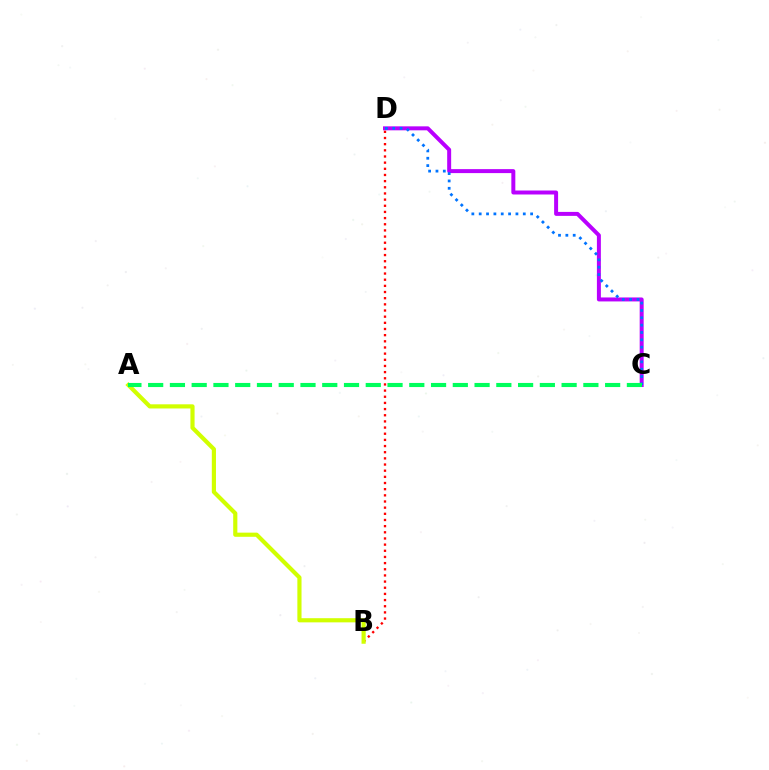{('C', 'D'): [{'color': '#b900ff', 'line_style': 'solid', 'thickness': 2.86}, {'color': '#0074ff', 'line_style': 'dotted', 'thickness': 2.0}], ('B', 'D'): [{'color': '#ff0000', 'line_style': 'dotted', 'thickness': 1.67}], ('A', 'B'): [{'color': '#d1ff00', 'line_style': 'solid', 'thickness': 3.0}], ('A', 'C'): [{'color': '#00ff5c', 'line_style': 'dashed', 'thickness': 2.96}]}